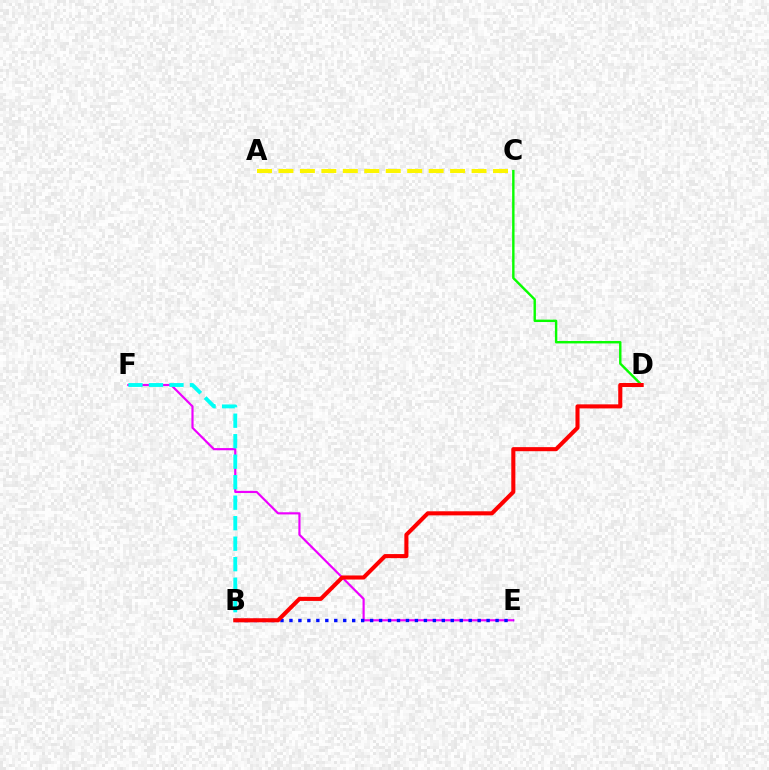{('E', 'F'): [{'color': '#ee00ff', 'line_style': 'solid', 'thickness': 1.56}], ('A', 'C'): [{'color': '#fcf500', 'line_style': 'dashed', 'thickness': 2.91}], ('B', 'E'): [{'color': '#0010ff', 'line_style': 'dotted', 'thickness': 2.43}], ('C', 'D'): [{'color': '#08ff00', 'line_style': 'solid', 'thickness': 1.73}], ('B', 'F'): [{'color': '#00fff6', 'line_style': 'dashed', 'thickness': 2.78}], ('B', 'D'): [{'color': '#ff0000', 'line_style': 'solid', 'thickness': 2.93}]}